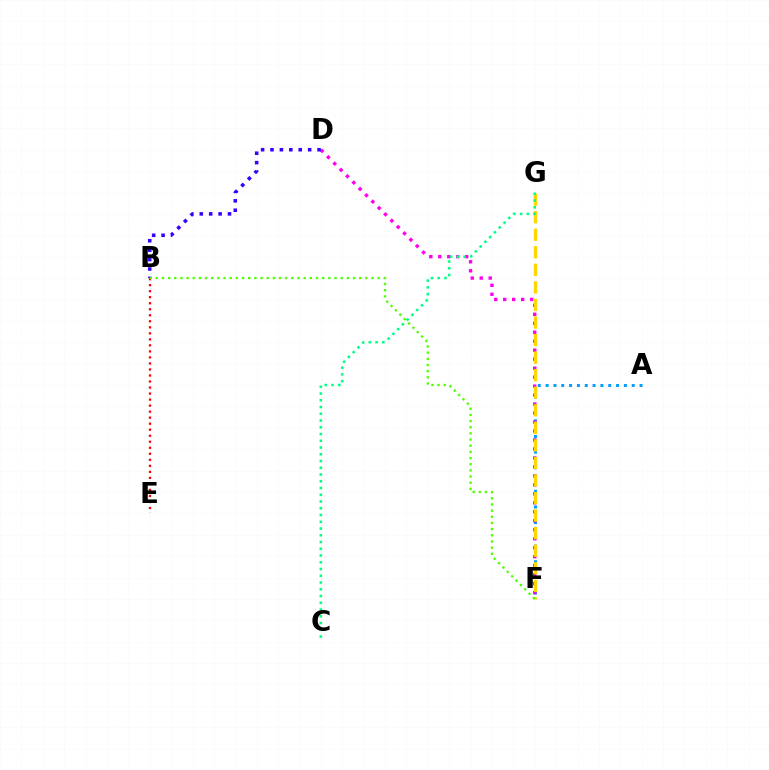{('B', 'E'): [{'color': '#ff0000', 'line_style': 'dotted', 'thickness': 1.64}], ('A', 'F'): [{'color': '#009eff', 'line_style': 'dotted', 'thickness': 2.13}], ('D', 'F'): [{'color': '#ff00ed', 'line_style': 'dotted', 'thickness': 2.44}], ('F', 'G'): [{'color': '#ffd500', 'line_style': 'dashed', 'thickness': 2.38}], ('C', 'G'): [{'color': '#00ff86', 'line_style': 'dotted', 'thickness': 1.83}], ('B', 'D'): [{'color': '#3700ff', 'line_style': 'dotted', 'thickness': 2.56}], ('B', 'F'): [{'color': '#4fff00', 'line_style': 'dotted', 'thickness': 1.68}]}